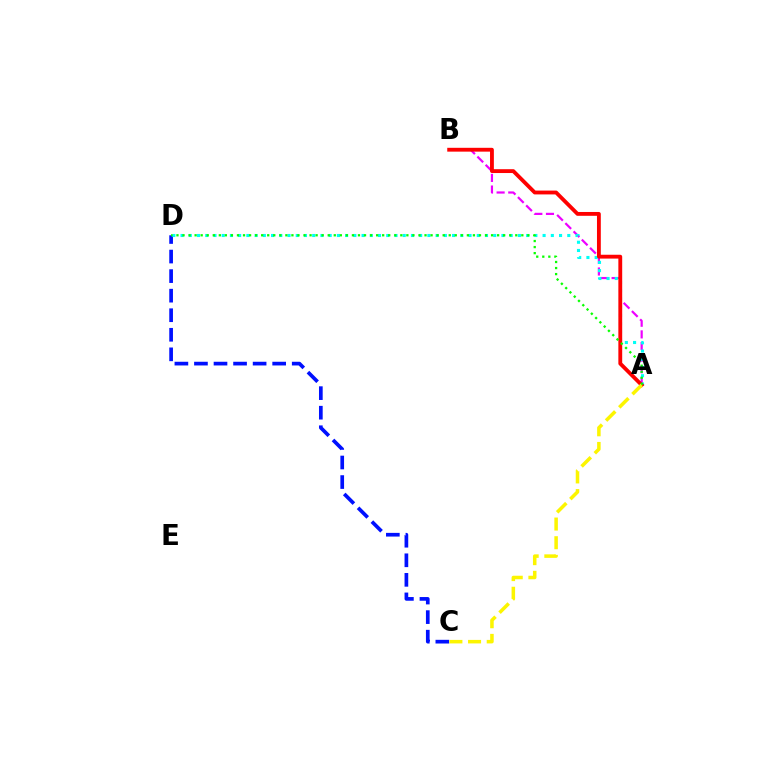{('C', 'D'): [{'color': '#0010ff', 'line_style': 'dashed', 'thickness': 2.66}], ('A', 'B'): [{'color': '#ee00ff', 'line_style': 'dashed', 'thickness': 1.58}, {'color': '#ff0000', 'line_style': 'solid', 'thickness': 2.76}], ('A', 'D'): [{'color': '#00fff6', 'line_style': 'dotted', 'thickness': 2.24}, {'color': '#08ff00', 'line_style': 'dotted', 'thickness': 1.64}], ('A', 'C'): [{'color': '#fcf500', 'line_style': 'dashed', 'thickness': 2.54}]}